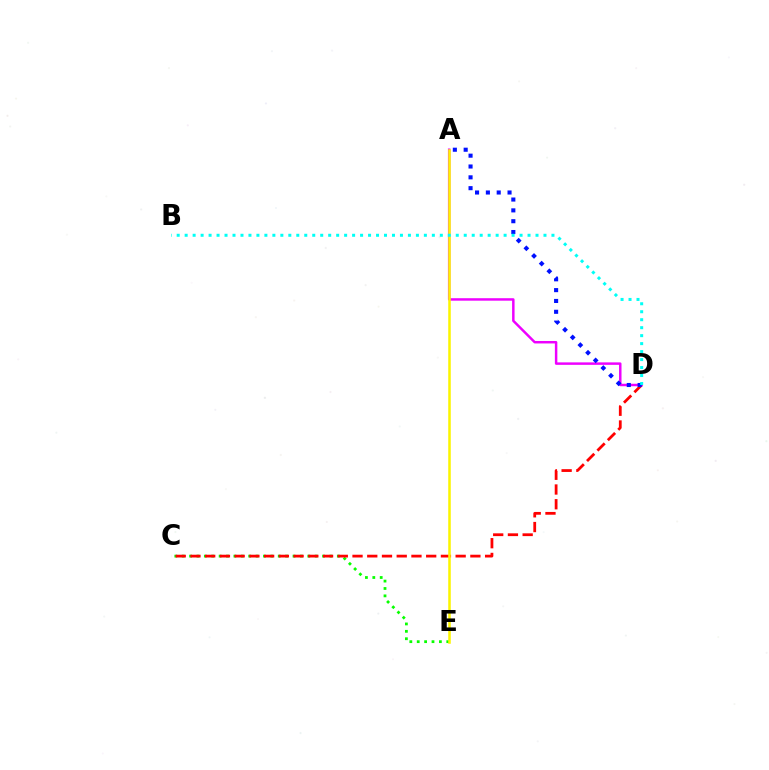{('C', 'E'): [{'color': '#08ff00', 'line_style': 'dotted', 'thickness': 2.01}], ('C', 'D'): [{'color': '#ff0000', 'line_style': 'dashed', 'thickness': 2.0}], ('A', 'D'): [{'color': '#ee00ff', 'line_style': 'solid', 'thickness': 1.78}, {'color': '#0010ff', 'line_style': 'dotted', 'thickness': 2.94}], ('A', 'E'): [{'color': '#fcf500', 'line_style': 'solid', 'thickness': 1.83}], ('B', 'D'): [{'color': '#00fff6', 'line_style': 'dotted', 'thickness': 2.17}]}